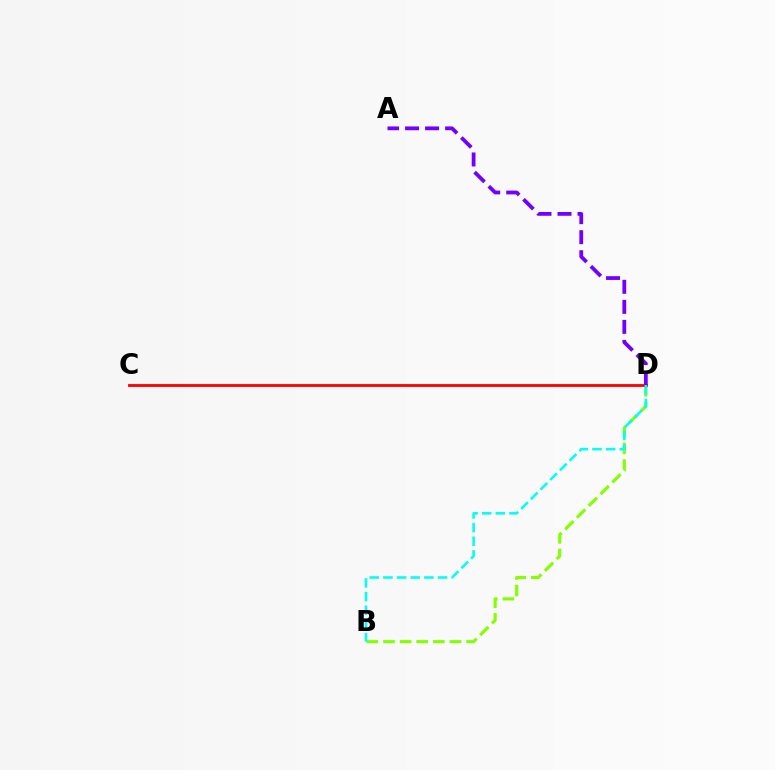{('B', 'D'): [{'color': '#84ff00', 'line_style': 'dashed', 'thickness': 2.26}, {'color': '#00fff6', 'line_style': 'dashed', 'thickness': 1.86}], ('C', 'D'): [{'color': '#ff0000', 'line_style': 'solid', 'thickness': 2.03}], ('A', 'D'): [{'color': '#7200ff', 'line_style': 'dashed', 'thickness': 2.72}]}